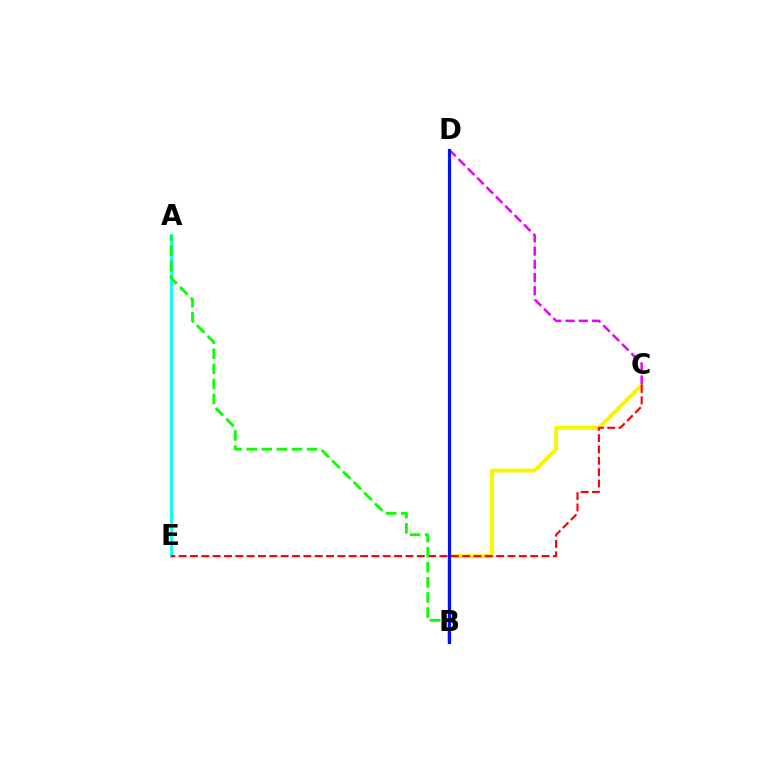{('B', 'C'): [{'color': '#fcf500', 'line_style': 'solid', 'thickness': 2.81}], ('A', 'E'): [{'color': '#00fff6', 'line_style': 'solid', 'thickness': 2.0}], ('C', 'E'): [{'color': '#ff0000', 'line_style': 'dashed', 'thickness': 1.54}], ('C', 'D'): [{'color': '#ee00ff', 'line_style': 'dashed', 'thickness': 1.8}], ('A', 'B'): [{'color': '#08ff00', 'line_style': 'dashed', 'thickness': 2.05}], ('B', 'D'): [{'color': '#0010ff', 'line_style': 'solid', 'thickness': 2.26}]}